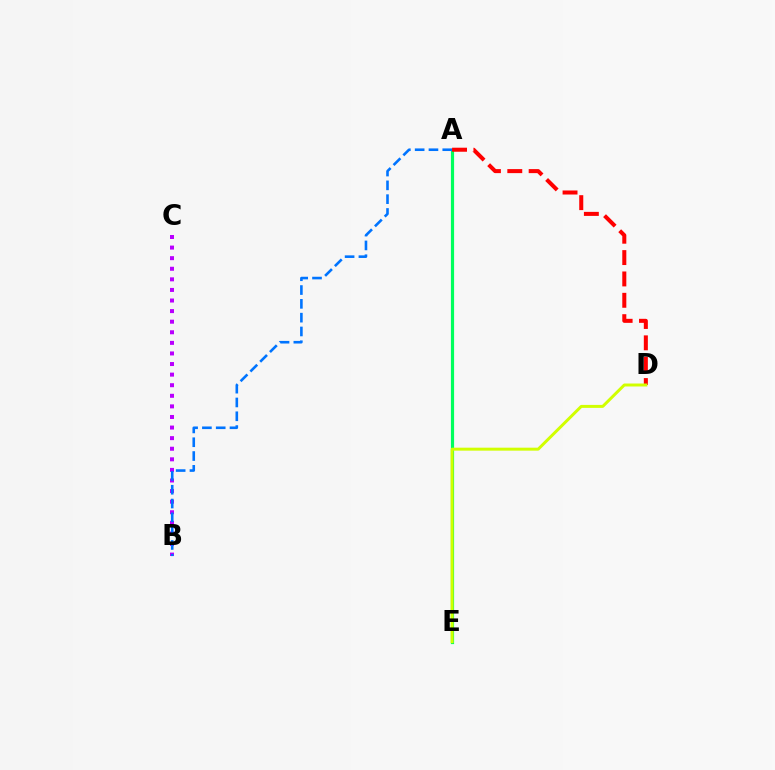{('A', 'E'): [{'color': '#00ff5c', 'line_style': 'solid', 'thickness': 2.29}], ('B', 'C'): [{'color': '#b900ff', 'line_style': 'dotted', 'thickness': 2.88}], ('A', 'B'): [{'color': '#0074ff', 'line_style': 'dashed', 'thickness': 1.88}], ('A', 'D'): [{'color': '#ff0000', 'line_style': 'dashed', 'thickness': 2.9}], ('D', 'E'): [{'color': '#d1ff00', 'line_style': 'solid', 'thickness': 2.14}]}